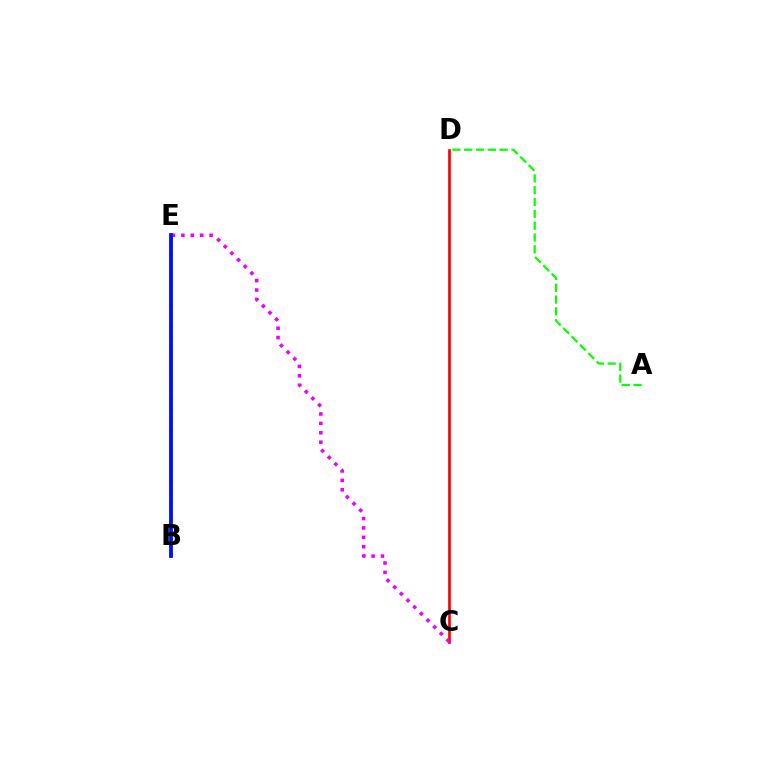{('B', 'E'): [{'color': '#fcf500', 'line_style': 'dotted', 'thickness': 2.81}, {'color': '#00fff6', 'line_style': 'solid', 'thickness': 1.56}, {'color': '#0010ff', 'line_style': 'solid', 'thickness': 2.76}], ('C', 'D'): [{'color': '#ff0000', 'line_style': 'solid', 'thickness': 1.93}], ('C', 'E'): [{'color': '#ee00ff', 'line_style': 'dotted', 'thickness': 2.56}], ('A', 'D'): [{'color': '#08ff00', 'line_style': 'dashed', 'thickness': 1.61}]}